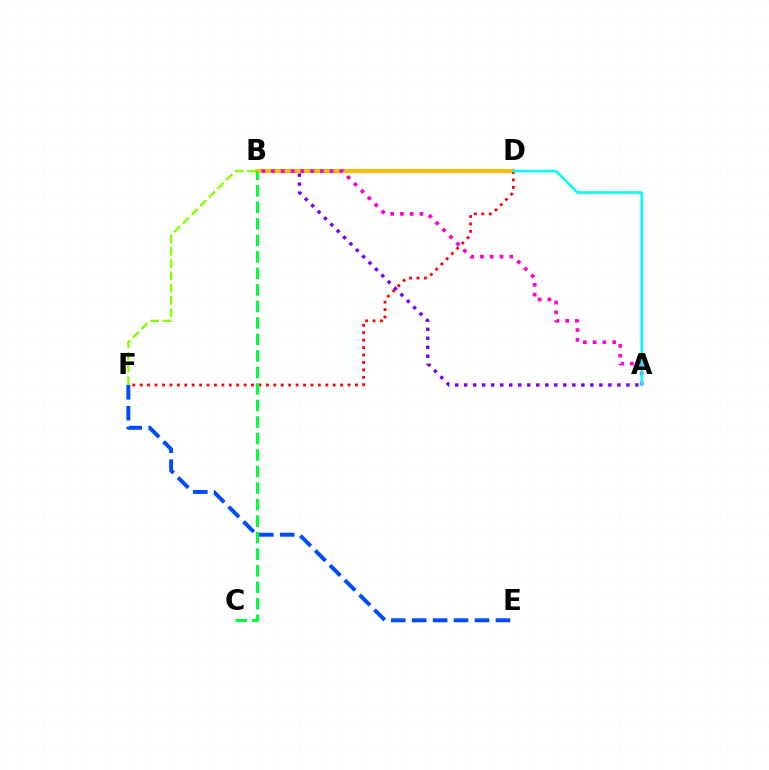{('E', 'F'): [{'color': '#004bff', 'line_style': 'dashed', 'thickness': 2.84}], ('A', 'B'): [{'color': '#7200ff', 'line_style': 'dotted', 'thickness': 2.45}, {'color': '#ff00cf', 'line_style': 'dotted', 'thickness': 2.66}], ('B', 'D'): [{'color': '#ffbd00', 'line_style': 'solid', 'thickness': 2.89}], ('B', 'F'): [{'color': '#84ff00', 'line_style': 'dashed', 'thickness': 1.67}], ('D', 'F'): [{'color': '#ff0000', 'line_style': 'dotted', 'thickness': 2.02}], ('B', 'C'): [{'color': '#00ff39', 'line_style': 'dashed', 'thickness': 2.24}], ('A', 'D'): [{'color': '#00fff6', 'line_style': 'solid', 'thickness': 1.82}]}